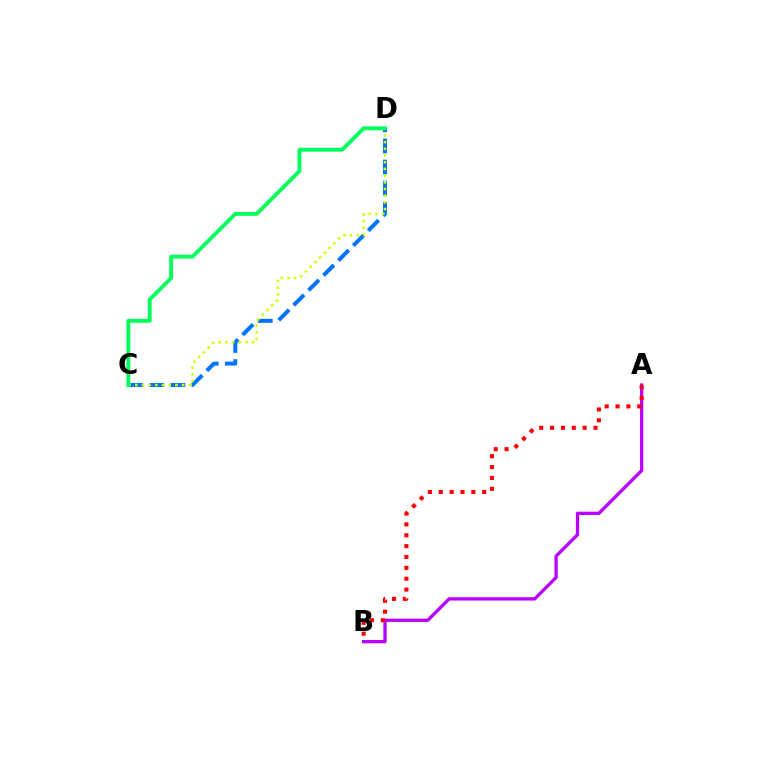{('C', 'D'): [{'color': '#0074ff', 'line_style': 'dashed', 'thickness': 2.86}, {'color': '#d1ff00', 'line_style': 'dotted', 'thickness': 1.82}, {'color': '#00ff5c', 'line_style': 'solid', 'thickness': 2.78}], ('A', 'B'): [{'color': '#b900ff', 'line_style': 'solid', 'thickness': 2.36}, {'color': '#ff0000', 'line_style': 'dotted', 'thickness': 2.95}]}